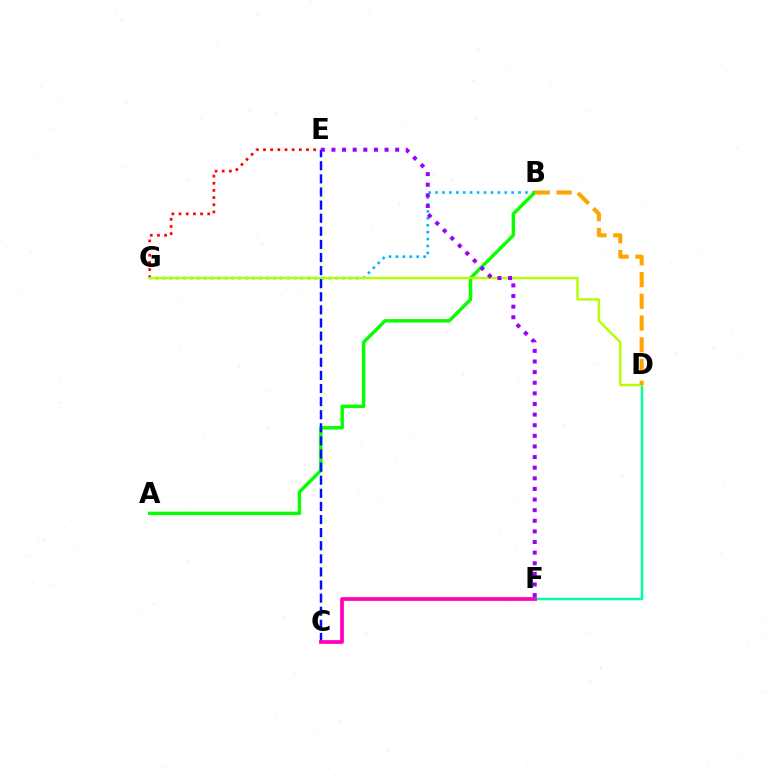{('E', 'G'): [{'color': '#ff0000', 'line_style': 'dotted', 'thickness': 1.95}], ('B', 'G'): [{'color': '#00b5ff', 'line_style': 'dotted', 'thickness': 1.88}], ('D', 'F'): [{'color': '#00ff9d', 'line_style': 'solid', 'thickness': 1.78}], ('A', 'B'): [{'color': '#08ff00', 'line_style': 'solid', 'thickness': 2.46}], ('D', 'G'): [{'color': '#b3ff00', 'line_style': 'solid', 'thickness': 1.73}], ('C', 'E'): [{'color': '#0010ff', 'line_style': 'dashed', 'thickness': 1.78}], ('B', 'D'): [{'color': '#ffa500', 'line_style': 'dashed', 'thickness': 2.95}], ('C', 'F'): [{'color': '#ff00bd', 'line_style': 'solid', 'thickness': 2.69}], ('E', 'F'): [{'color': '#9b00ff', 'line_style': 'dotted', 'thickness': 2.88}]}